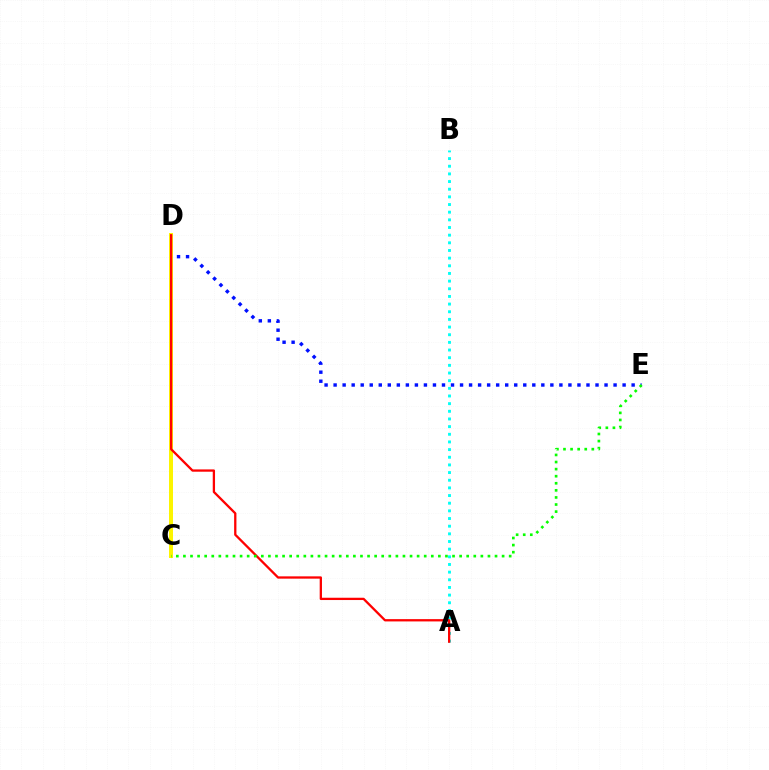{('C', 'D'): [{'color': '#ee00ff', 'line_style': 'dotted', 'thickness': 1.98}, {'color': '#fcf500', 'line_style': 'solid', 'thickness': 2.87}], ('D', 'E'): [{'color': '#0010ff', 'line_style': 'dotted', 'thickness': 2.45}], ('A', 'B'): [{'color': '#00fff6', 'line_style': 'dotted', 'thickness': 2.08}], ('A', 'D'): [{'color': '#ff0000', 'line_style': 'solid', 'thickness': 1.65}], ('C', 'E'): [{'color': '#08ff00', 'line_style': 'dotted', 'thickness': 1.92}]}